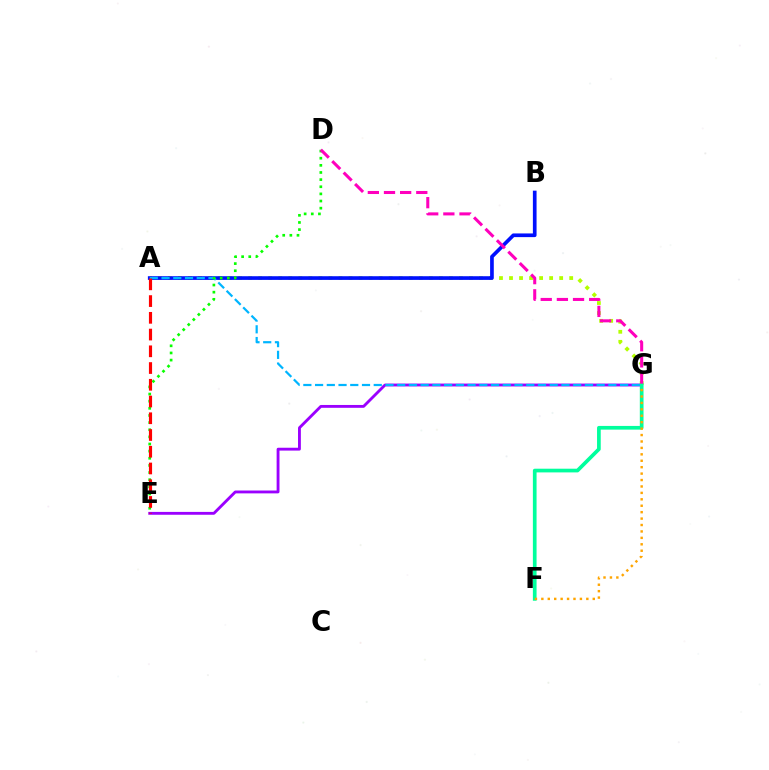{('E', 'G'): [{'color': '#9b00ff', 'line_style': 'solid', 'thickness': 2.05}], ('A', 'G'): [{'color': '#b3ff00', 'line_style': 'dotted', 'thickness': 2.73}, {'color': '#00b5ff', 'line_style': 'dashed', 'thickness': 1.59}], ('F', 'G'): [{'color': '#00ff9d', 'line_style': 'solid', 'thickness': 2.66}, {'color': '#ffa500', 'line_style': 'dotted', 'thickness': 1.75}], ('A', 'B'): [{'color': '#0010ff', 'line_style': 'solid', 'thickness': 2.65}], ('D', 'E'): [{'color': '#08ff00', 'line_style': 'dotted', 'thickness': 1.94}], ('D', 'G'): [{'color': '#ff00bd', 'line_style': 'dashed', 'thickness': 2.19}], ('A', 'E'): [{'color': '#ff0000', 'line_style': 'dashed', 'thickness': 2.27}]}